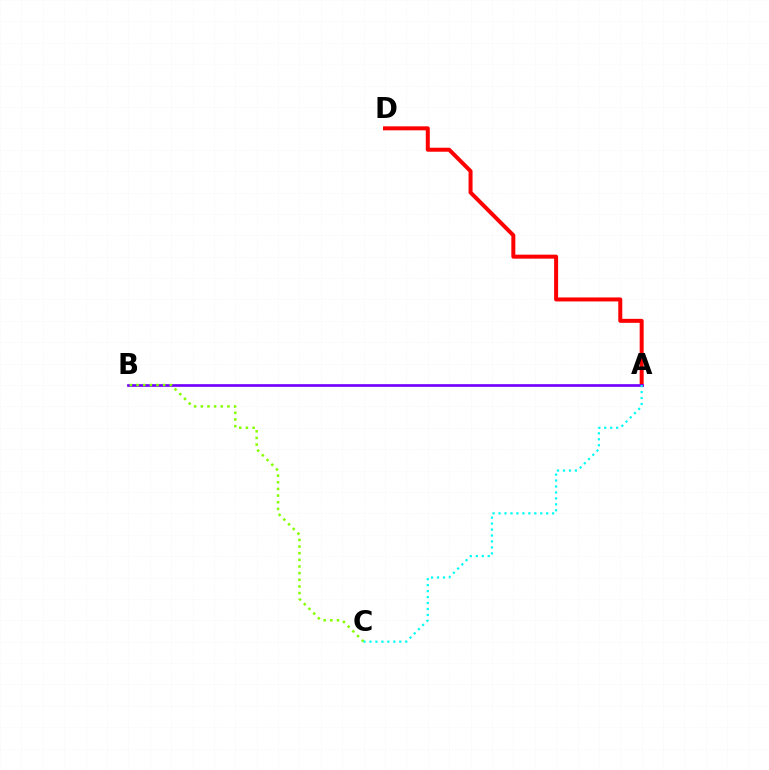{('A', 'D'): [{'color': '#ff0000', 'line_style': 'solid', 'thickness': 2.87}], ('A', 'B'): [{'color': '#7200ff', 'line_style': 'solid', 'thickness': 1.93}], ('B', 'C'): [{'color': '#84ff00', 'line_style': 'dotted', 'thickness': 1.81}], ('A', 'C'): [{'color': '#00fff6', 'line_style': 'dotted', 'thickness': 1.62}]}